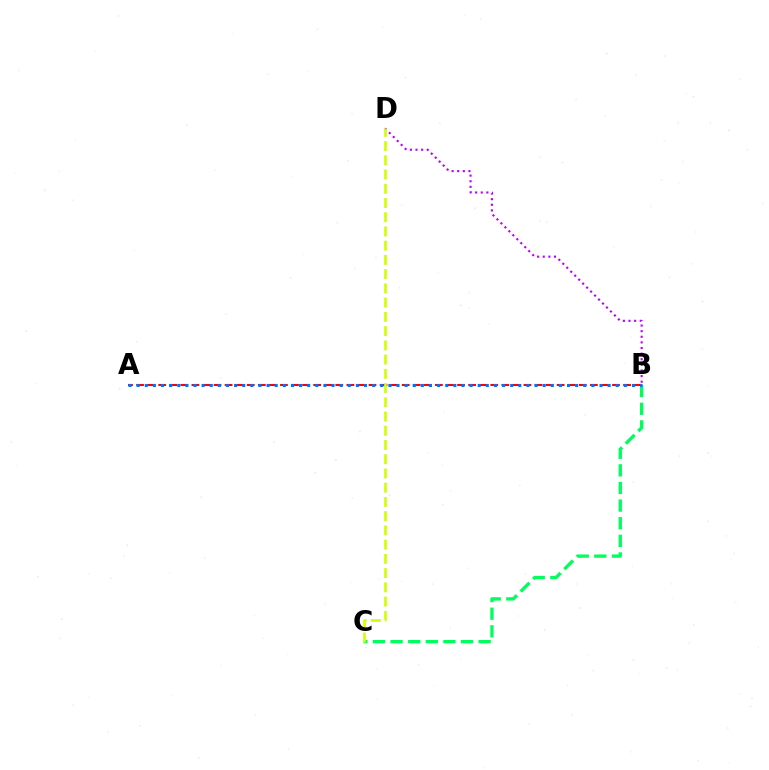{('B', 'C'): [{'color': '#00ff5c', 'line_style': 'dashed', 'thickness': 2.39}], ('B', 'D'): [{'color': '#b900ff', 'line_style': 'dotted', 'thickness': 1.53}], ('A', 'B'): [{'color': '#ff0000', 'line_style': 'dashed', 'thickness': 1.5}, {'color': '#0074ff', 'line_style': 'dotted', 'thickness': 2.21}], ('C', 'D'): [{'color': '#d1ff00', 'line_style': 'dashed', 'thickness': 1.93}]}